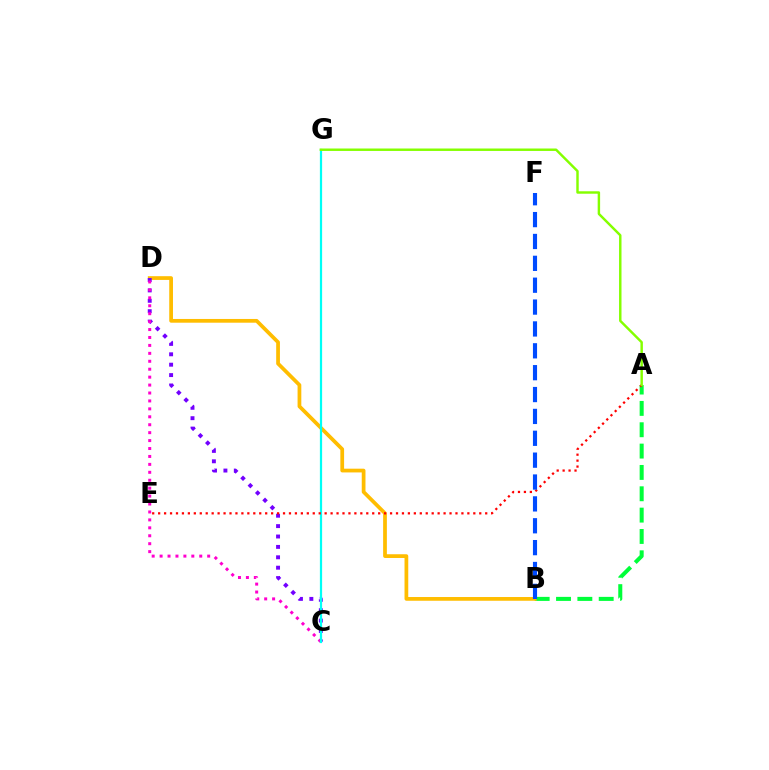{('A', 'B'): [{'color': '#00ff39', 'line_style': 'dashed', 'thickness': 2.9}], ('B', 'D'): [{'color': '#ffbd00', 'line_style': 'solid', 'thickness': 2.69}], ('C', 'D'): [{'color': '#7200ff', 'line_style': 'dotted', 'thickness': 2.82}, {'color': '#ff00cf', 'line_style': 'dotted', 'thickness': 2.15}], ('C', 'G'): [{'color': '#00fff6', 'line_style': 'solid', 'thickness': 1.6}], ('A', 'E'): [{'color': '#ff0000', 'line_style': 'dotted', 'thickness': 1.62}], ('A', 'G'): [{'color': '#84ff00', 'line_style': 'solid', 'thickness': 1.76}], ('B', 'F'): [{'color': '#004bff', 'line_style': 'dashed', 'thickness': 2.97}]}